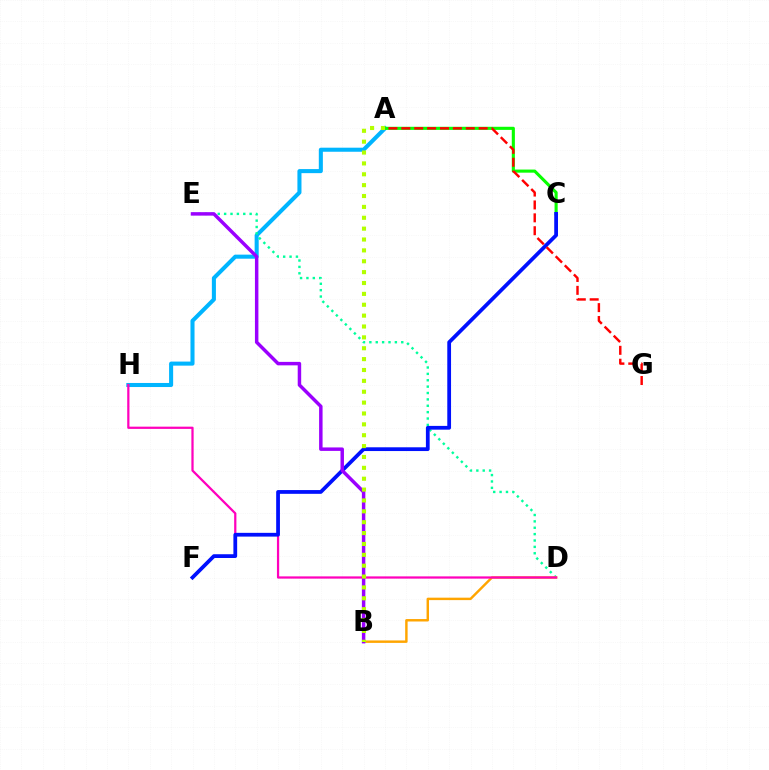{('A', 'H'): [{'color': '#00b5ff', 'line_style': 'solid', 'thickness': 2.92}], ('D', 'E'): [{'color': '#00ff9d', 'line_style': 'dotted', 'thickness': 1.73}], ('B', 'D'): [{'color': '#ffa500', 'line_style': 'solid', 'thickness': 1.76}], ('A', 'C'): [{'color': '#08ff00', 'line_style': 'solid', 'thickness': 2.24}], ('D', 'H'): [{'color': '#ff00bd', 'line_style': 'solid', 'thickness': 1.61}], ('C', 'F'): [{'color': '#0010ff', 'line_style': 'solid', 'thickness': 2.71}], ('B', 'E'): [{'color': '#9b00ff', 'line_style': 'solid', 'thickness': 2.5}], ('A', 'G'): [{'color': '#ff0000', 'line_style': 'dashed', 'thickness': 1.75}], ('A', 'B'): [{'color': '#b3ff00', 'line_style': 'dotted', 'thickness': 2.95}]}